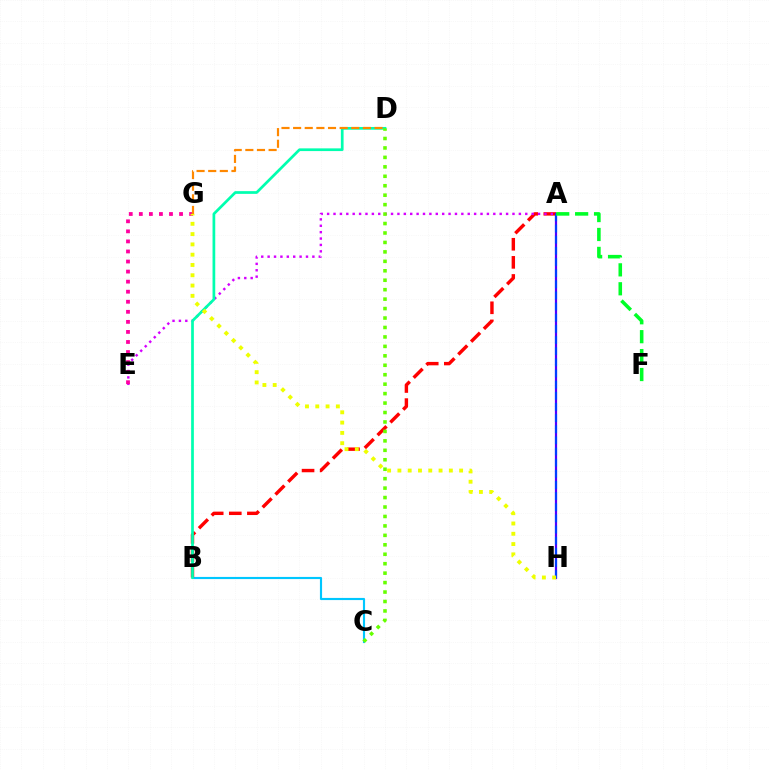{('B', 'C'): [{'color': '#00c7ff', 'line_style': 'solid', 'thickness': 1.55}], ('A', 'B'): [{'color': '#ff0000', 'line_style': 'dashed', 'thickness': 2.46}], ('A', 'H'): [{'color': '#4f00ff', 'line_style': 'solid', 'thickness': 1.59}, {'color': '#003fff', 'line_style': 'dashed', 'thickness': 1.51}], ('A', 'E'): [{'color': '#d600ff', 'line_style': 'dotted', 'thickness': 1.74}], ('A', 'F'): [{'color': '#00ff27', 'line_style': 'dashed', 'thickness': 2.57}], ('E', 'G'): [{'color': '#ff00a0', 'line_style': 'dotted', 'thickness': 2.73}], ('B', 'D'): [{'color': '#00ffaf', 'line_style': 'solid', 'thickness': 1.95}], ('G', 'H'): [{'color': '#eeff00', 'line_style': 'dotted', 'thickness': 2.8}], ('C', 'D'): [{'color': '#66ff00', 'line_style': 'dotted', 'thickness': 2.57}], ('D', 'G'): [{'color': '#ff8800', 'line_style': 'dashed', 'thickness': 1.58}]}